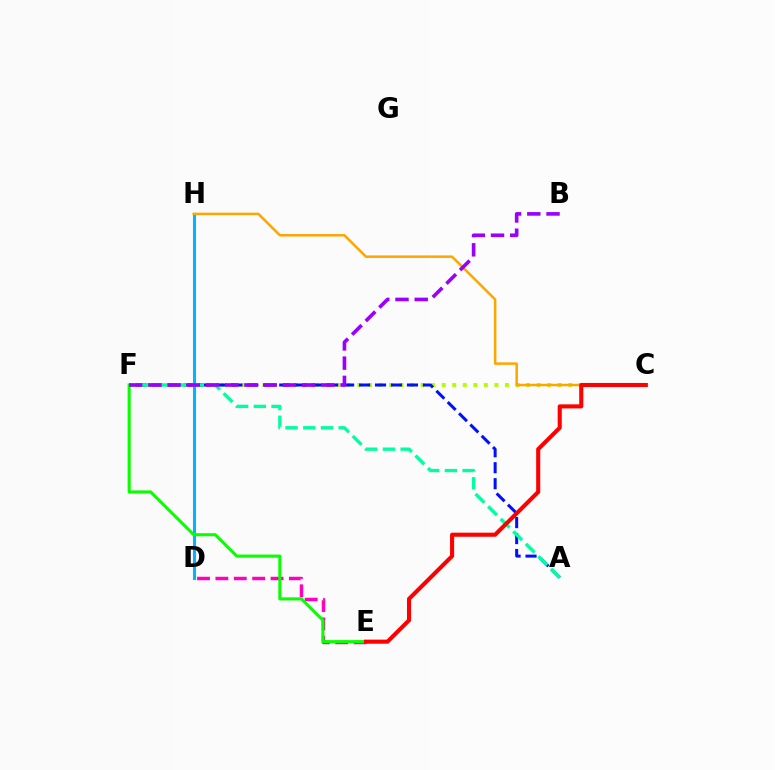{('D', 'H'): [{'color': '#00b5ff', 'line_style': 'solid', 'thickness': 2.21}], ('D', 'E'): [{'color': '#ff00bd', 'line_style': 'dashed', 'thickness': 2.5}], ('C', 'F'): [{'color': '#b3ff00', 'line_style': 'dotted', 'thickness': 2.86}], ('A', 'F'): [{'color': '#0010ff', 'line_style': 'dashed', 'thickness': 2.17}, {'color': '#00ff9d', 'line_style': 'dashed', 'thickness': 2.4}], ('C', 'H'): [{'color': '#ffa500', 'line_style': 'solid', 'thickness': 1.79}], ('E', 'F'): [{'color': '#08ff00', 'line_style': 'solid', 'thickness': 2.21}], ('B', 'F'): [{'color': '#9b00ff', 'line_style': 'dashed', 'thickness': 2.61}], ('C', 'E'): [{'color': '#ff0000', 'line_style': 'solid', 'thickness': 2.94}]}